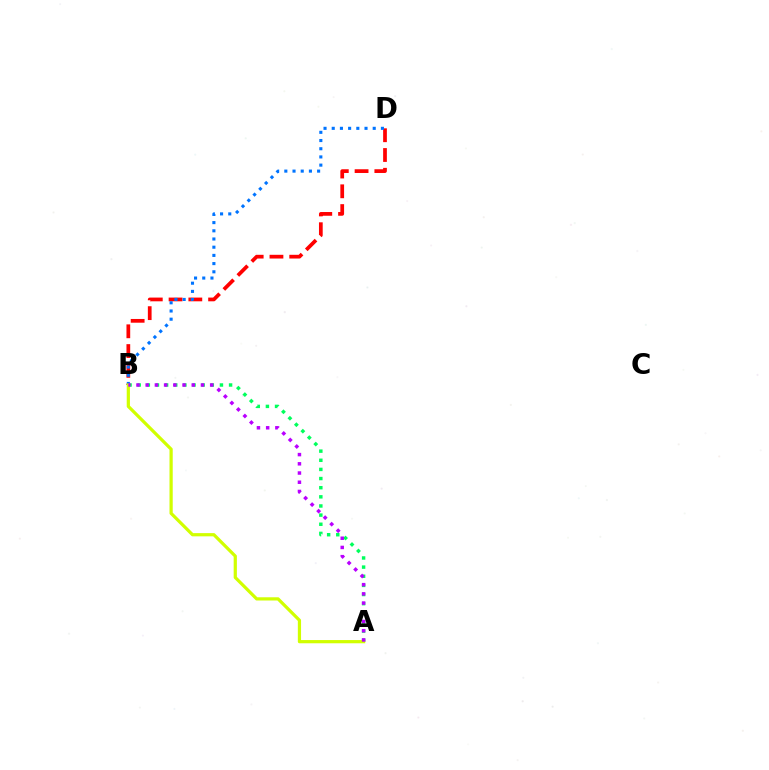{('A', 'B'): [{'color': '#00ff5c', 'line_style': 'dotted', 'thickness': 2.48}, {'color': '#d1ff00', 'line_style': 'solid', 'thickness': 2.32}, {'color': '#b900ff', 'line_style': 'dotted', 'thickness': 2.5}], ('B', 'D'): [{'color': '#ff0000', 'line_style': 'dashed', 'thickness': 2.69}, {'color': '#0074ff', 'line_style': 'dotted', 'thickness': 2.23}]}